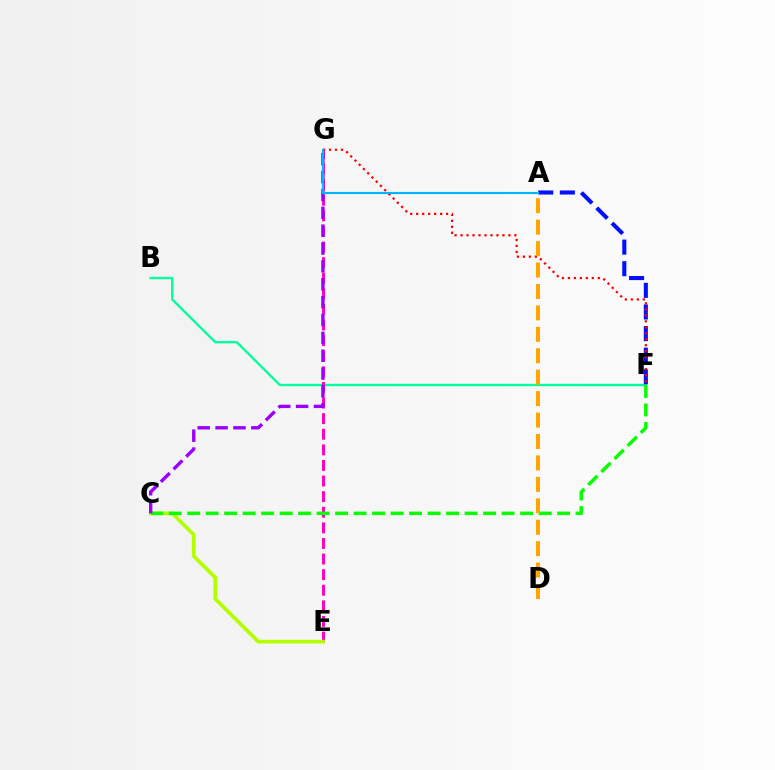{('B', 'F'): [{'color': '#00ff9d', 'line_style': 'solid', 'thickness': 1.68}], ('E', 'G'): [{'color': '#ff00bd', 'line_style': 'dashed', 'thickness': 2.12}], ('C', 'E'): [{'color': '#b3ff00', 'line_style': 'solid', 'thickness': 2.68}], ('C', 'F'): [{'color': '#08ff00', 'line_style': 'dashed', 'thickness': 2.51}], ('C', 'G'): [{'color': '#9b00ff', 'line_style': 'dashed', 'thickness': 2.43}], ('A', 'F'): [{'color': '#0010ff', 'line_style': 'dashed', 'thickness': 2.94}], ('F', 'G'): [{'color': '#ff0000', 'line_style': 'dotted', 'thickness': 1.62}], ('A', 'D'): [{'color': '#ffa500', 'line_style': 'dashed', 'thickness': 2.91}], ('A', 'G'): [{'color': '#00b5ff', 'line_style': 'solid', 'thickness': 1.53}]}